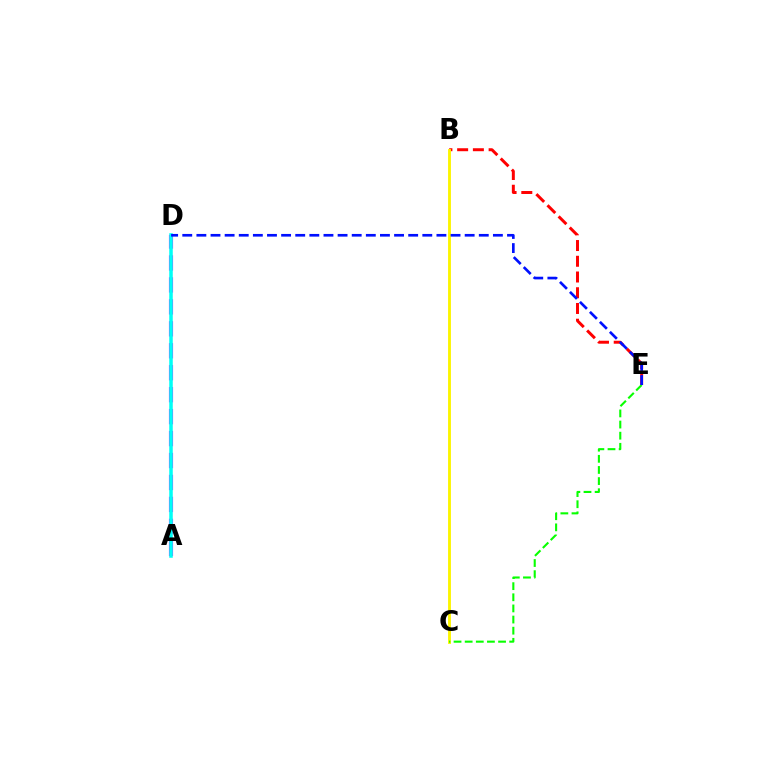{('B', 'E'): [{'color': '#ff0000', 'line_style': 'dashed', 'thickness': 2.14}], ('B', 'C'): [{'color': '#fcf500', 'line_style': 'solid', 'thickness': 2.07}], ('A', 'D'): [{'color': '#ee00ff', 'line_style': 'dashed', 'thickness': 2.98}, {'color': '#00fff6', 'line_style': 'solid', 'thickness': 2.54}], ('C', 'E'): [{'color': '#08ff00', 'line_style': 'dashed', 'thickness': 1.51}], ('D', 'E'): [{'color': '#0010ff', 'line_style': 'dashed', 'thickness': 1.92}]}